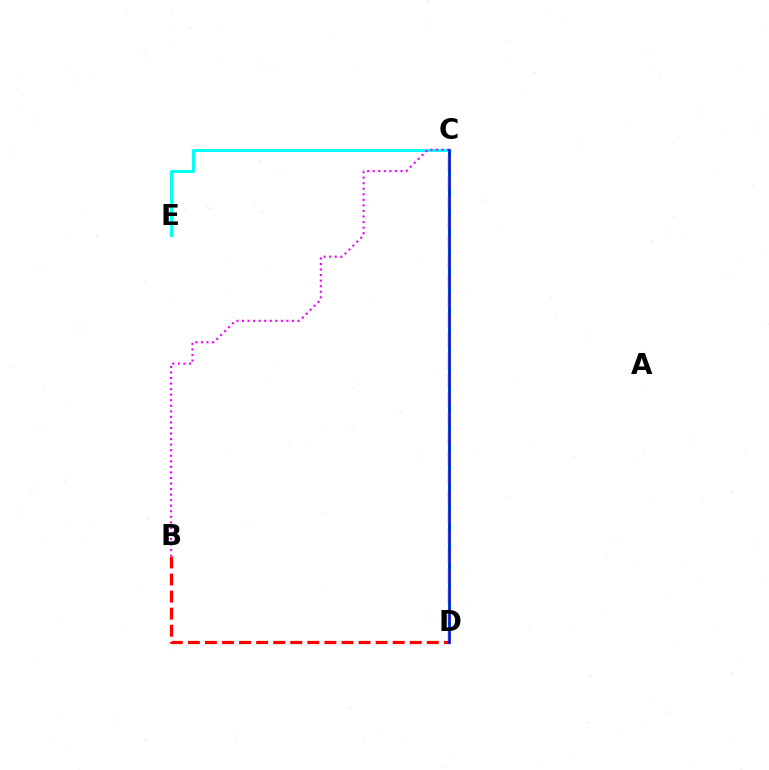{('C', 'D'): [{'color': '#08ff00', 'line_style': 'solid', 'thickness': 2.3}, {'color': '#fcf500', 'line_style': 'dashed', 'thickness': 2.67}, {'color': '#0010ff', 'line_style': 'solid', 'thickness': 1.88}], ('C', 'E'): [{'color': '#00fff6', 'line_style': 'solid', 'thickness': 2.12}], ('B', 'D'): [{'color': '#ff0000', 'line_style': 'dashed', 'thickness': 2.32}], ('B', 'C'): [{'color': '#ee00ff', 'line_style': 'dotted', 'thickness': 1.51}]}